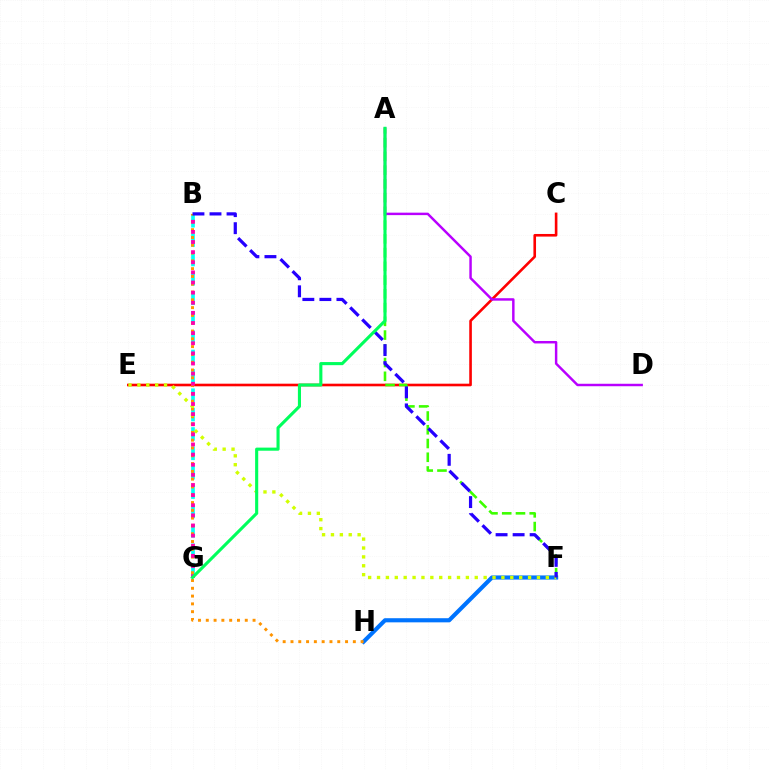{('C', 'E'): [{'color': '#ff0000', 'line_style': 'solid', 'thickness': 1.88}], ('B', 'G'): [{'color': '#00fff6', 'line_style': 'dashed', 'thickness': 2.63}, {'color': '#ff00ac', 'line_style': 'dotted', 'thickness': 2.75}], ('F', 'H'): [{'color': '#0074ff', 'line_style': 'solid', 'thickness': 2.98}], ('B', 'H'): [{'color': '#ff9400', 'line_style': 'dotted', 'thickness': 2.12}], ('A', 'F'): [{'color': '#3dff00', 'line_style': 'dashed', 'thickness': 1.87}], ('E', 'F'): [{'color': '#d1ff00', 'line_style': 'dotted', 'thickness': 2.41}], ('A', 'D'): [{'color': '#b900ff', 'line_style': 'solid', 'thickness': 1.77}], ('B', 'F'): [{'color': '#2500ff', 'line_style': 'dashed', 'thickness': 2.31}], ('A', 'G'): [{'color': '#00ff5c', 'line_style': 'solid', 'thickness': 2.23}]}